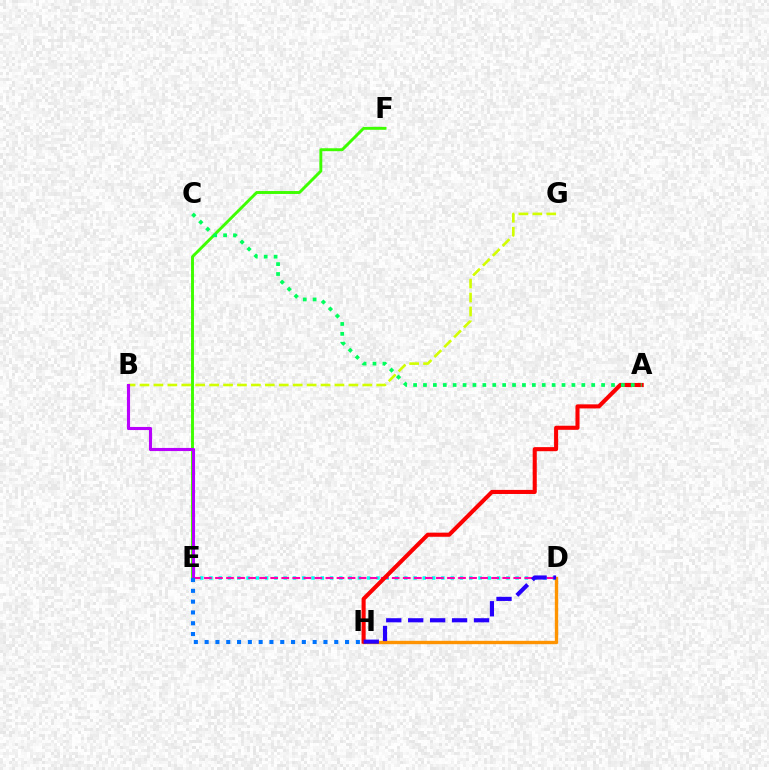{('D', 'E'): [{'color': '#00fff6', 'line_style': 'dotted', 'thickness': 2.52}, {'color': '#ff00ac', 'line_style': 'dashed', 'thickness': 1.5}], ('D', 'H'): [{'color': '#ff9400', 'line_style': 'solid', 'thickness': 2.42}, {'color': '#2500ff', 'line_style': 'dashed', 'thickness': 2.98}], ('E', 'F'): [{'color': '#3dff00', 'line_style': 'solid', 'thickness': 2.11}], ('A', 'H'): [{'color': '#ff0000', 'line_style': 'solid', 'thickness': 2.94}], ('B', 'G'): [{'color': '#d1ff00', 'line_style': 'dashed', 'thickness': 1.89}], ('B', 'E'): [{'color': '#b900ff', 'line_style': 'solid', 'thickness': 2.24}], ('A', 'C'): [{'color': '#00ff5c', 'line_style': 'dotted', 'thickness': 2.69}], ('E', 'H'): [{'color': '#0074ff', 'line_style': 'dotted', 'thickness': 2.93}]}